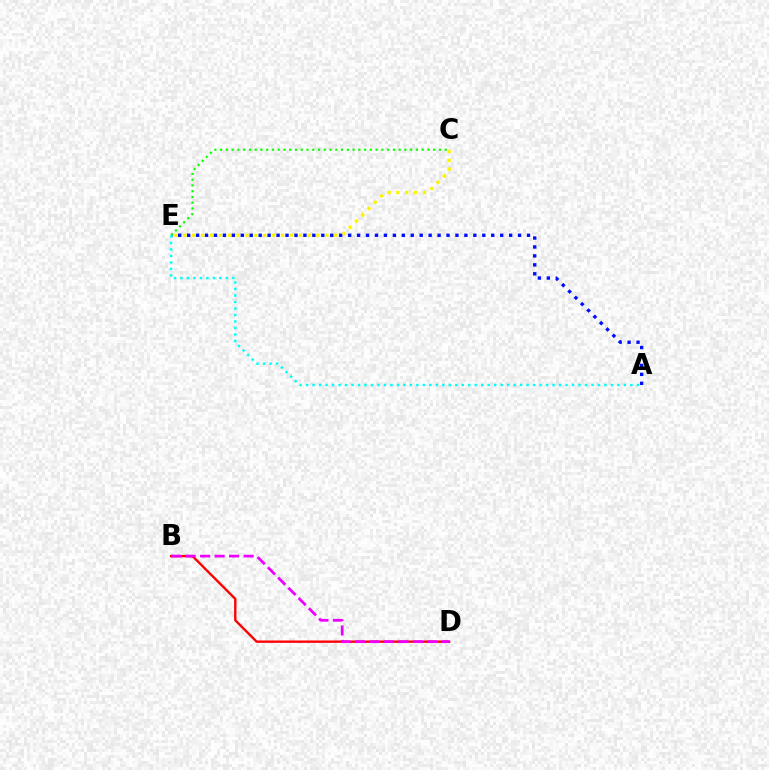{('B', 'D'): [{'color': '#ff0000', 'line_style': 'solid', 'thickness': 1.7}, {'color': '#ee00ff', 'line_style': 'dashed', 'thickness': 1.97}], ('A', 'E'): [{'color': '#0010ff', 'line_style': 'dotted', 'thickness': 2.43}, {'color': '#00fff6', 'line_style': 'dotted', 'thickness': 1.76}], ('C', 'E'): [{'color': '#08ff00', 'line_style': 'dotted', 'thickness': 1.56}, {'color': '#fcf500', 'line_style': 'dotted', 'thickness': 2.41}]}